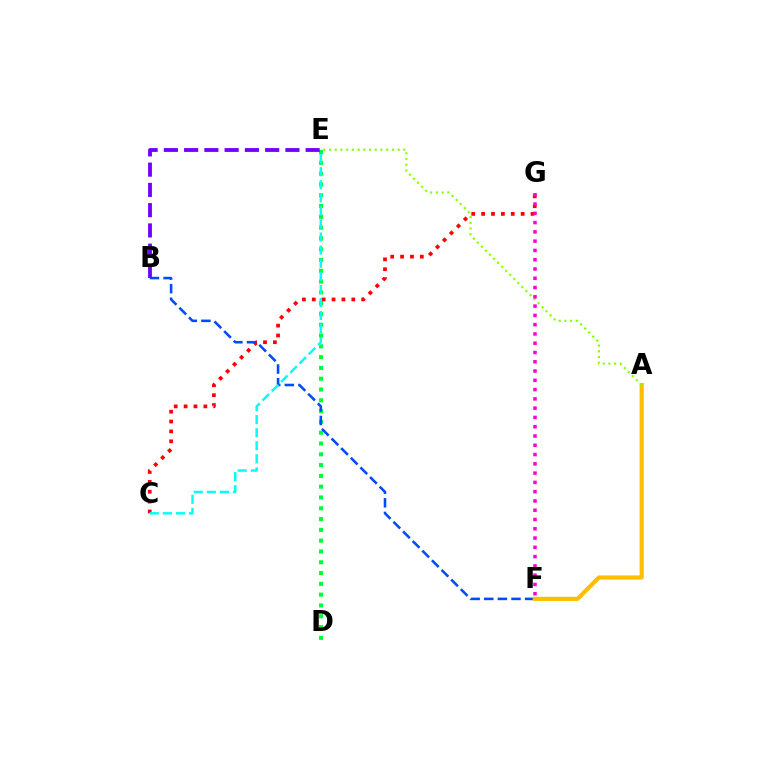{('D', 'E'): [{'color': '#00ff39', 'line_style': 'dotted', 'thickness': 2.93}], ('C', 'G'): [{'color': '#ff0000', 'line_style': 'dotted', 'thickness': 2.68}], ('B', 'F'): [{'color': '#004bff', 'line_style': 'dashed', 'thickness': 1.85}], ('B', 'E'): [{'color': '#7200ff', 'line_style': 'dashed', 'thickness': 2.75}], ('A', 'F'): [{'color': '#ffbd00', 'line_style': 'solid', 'thickness': 2.99}], ('A', 'E'): [{'color': '#84ff00', 'line_style': 'dotted', 'thickness': 1.55}], ('F', 'G'): [{'color': '#ff00cf', 'line_style': 'dotted', 'thickness': 2.52}], ('C', 'E'): [{'color': '#00fff6', 'line_style': 'dashed', 'thickness': 1.78}]}